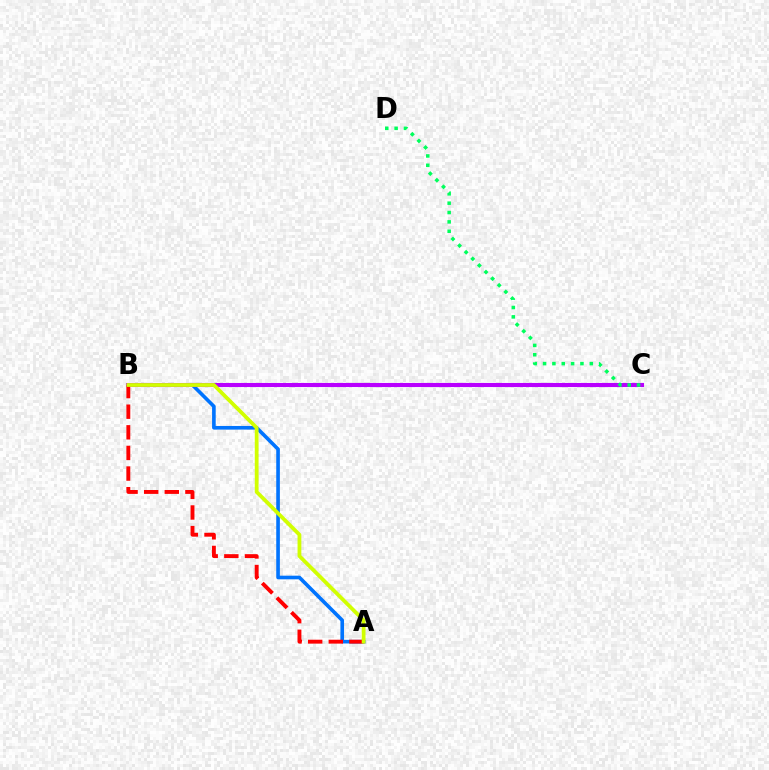{('A', 'B'): [{'color': '#0074ff', 'line_style': 'solid', 'thickness': 2.61}, {'color': '#ff0000', 'line_style': 'dashed', 'thickness': 2.8}, {'color': '#d1ff00', 'line_style': 'solid', 'thickness': 2.72}], ('B', 'C'): [{'color': '#b900ff', 'line_style': 'solid', 'thickness': 2.94}], ('C', 'D'): [{'color': '#00ff5c', 'line_style': 'dotted', 'thickness': 2.54}]}